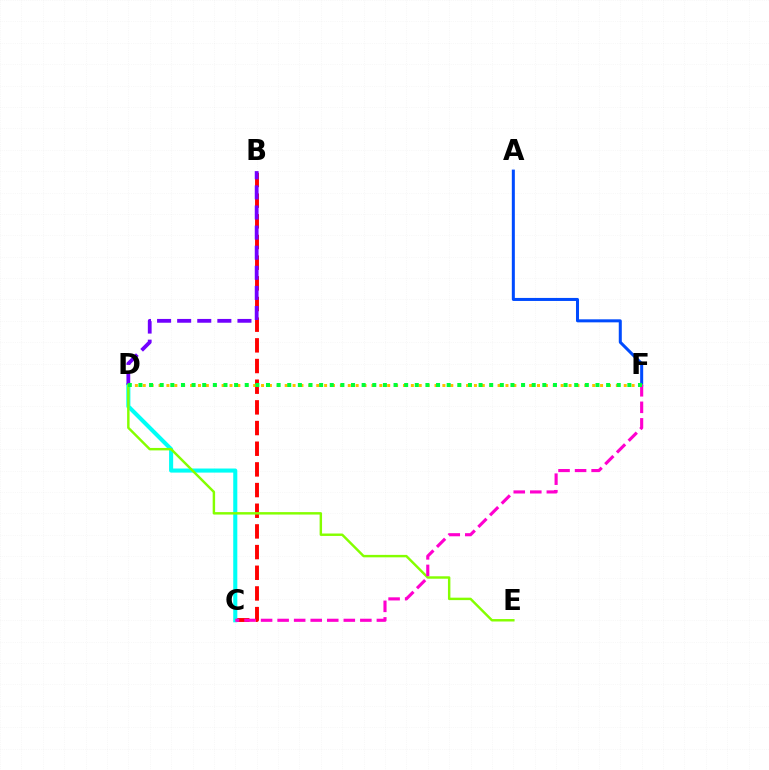{('B', 'C'): [{'color': '#ff0000', 'line_style': 'dashed', 'thickness': 2.81}], ('C', 'D'): [{'color': '#00fff6', 'line_style': 'solid', 'thickness': 2.94}], ('A', 'F'): [{'color': '#004bff', 'line_style': 'solid', 'thickness': 2.18}], ('D', 'F'): [{'color': '#ffbd00', 'line_style': 'dotted', 'thickness': 2.14}, {'color': '#00ff39', 'line_style': 'dotted', 'thickness': 2.89}], ('B', 'D'): [{'color': '#7200ff', 'line_style': 'dashed', 'thickness': 2.73}], ('D', 'E'): [{'color': '#84ff00', 'line_style': 'solid', 'thickness': 1.76}], ('C', 'F'): [{'color': '#ff00cf', 'line_style': 'dashed', 'thickness': 2.25}]}